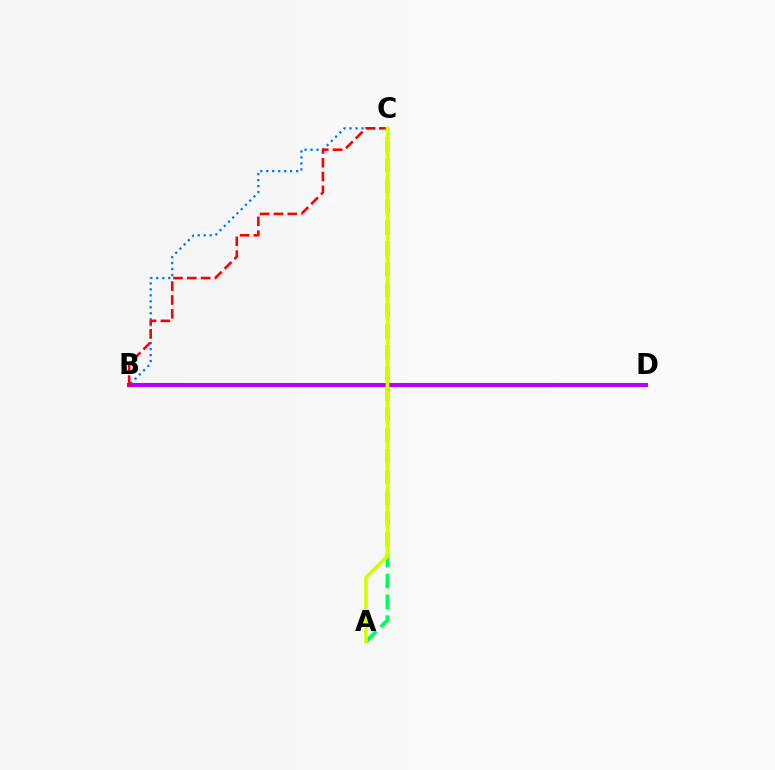{('B', 'D'): [{'color': '#b900ff', 'line_style': 'solid', 'thickness': 2.94}], ('B', 'C'): [{'color': '#0074ff', 'line_style': 'dotted', 'thickness': 1.62}, {'color': '#ff0000', 'line_style': 'dashed', 'thickness': 1.88}], ('A', 'C'): [{'color': '#00ff5c', 'line_style': 'dashed', 'thickness': 2.82}, {'color': '#d1ff00', 'line_style': 'solid', 'thickness': 2.55}]}